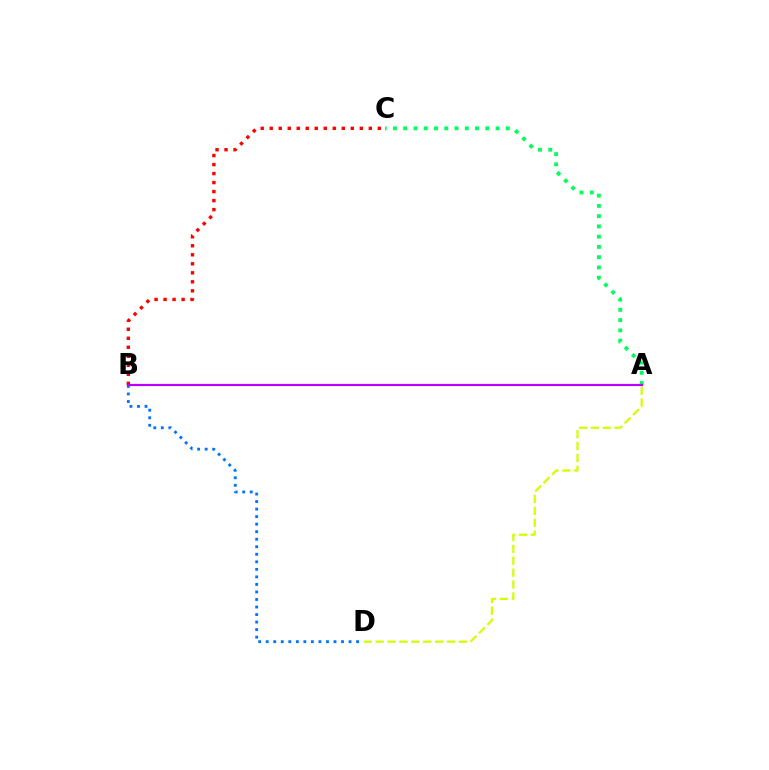{('A', 'C'): [{'color': '#00ff5c', 'line_style': 'dotted', 'thickness': 2.79}], ('A', 'D'): [{'color': '#d1ff00', 'line_style': 'dashed', 'thickness': 1.61}], ('B', 'C'): [{'color': '#ff0000', 'line_style': 'dotted', 'thickness': 2.45}], ('B', 'D'): [{'color': '#0074ff', 'line_style': 'dotted', 'thickness': 2.05}], ('A', 'B'): [{'color': '#b900ff', 'line_style': 'solid', 'thickness': 1.57}]}